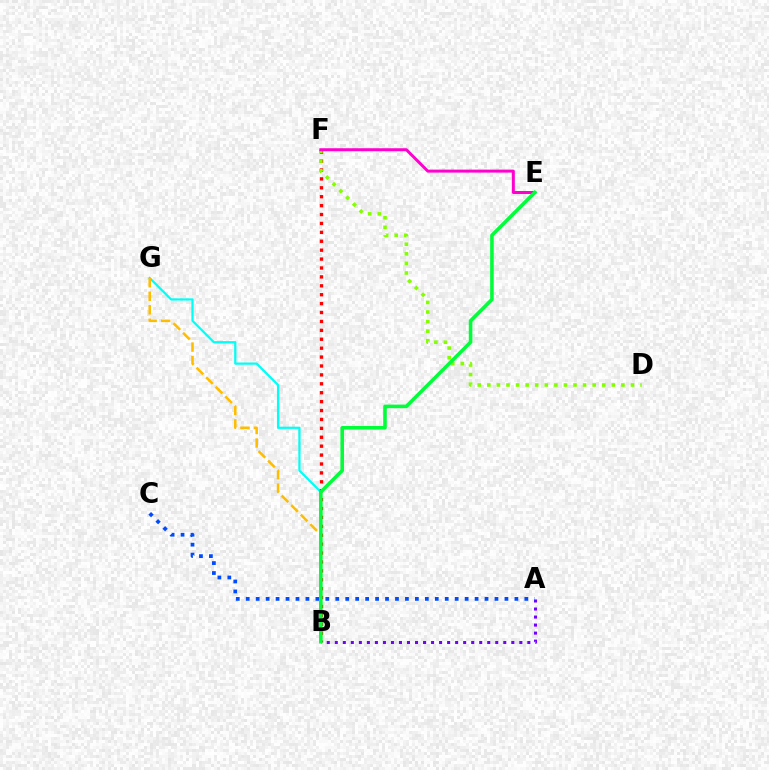{('B', 'G'): [{'color': '#00fff6', 'line_style': 'solid', 'thickness': 1.6}, {'color': '#ffbd00', 'line_style': 'dashed', 'thickness': 1.83}], ('A', 'B'): [{'color': '#7200ff', 'line_style': 'dotted', 'thickness': 2.18}], ('B', 'F'): [{'color': '#ff0000', 'line_style': 'dotted', 'thickness': 2.42}], ('D', 'F'): [{'color': '#84ff00', 'line_style': 'dotted', 'thickness': 2.6}], ('E', 'F'): [{'color': '#ff00cf', 'line_style': 'solid', 'thickness': 2.15}], ('A', 'C'): [{'color': '#004bff', 'line_style': 'dotted', 'thickness': 2.7}], ('B', 'E'): [{'color': '#00ff39', 'line_style': 'solid', 'thickness': 2.58}]}